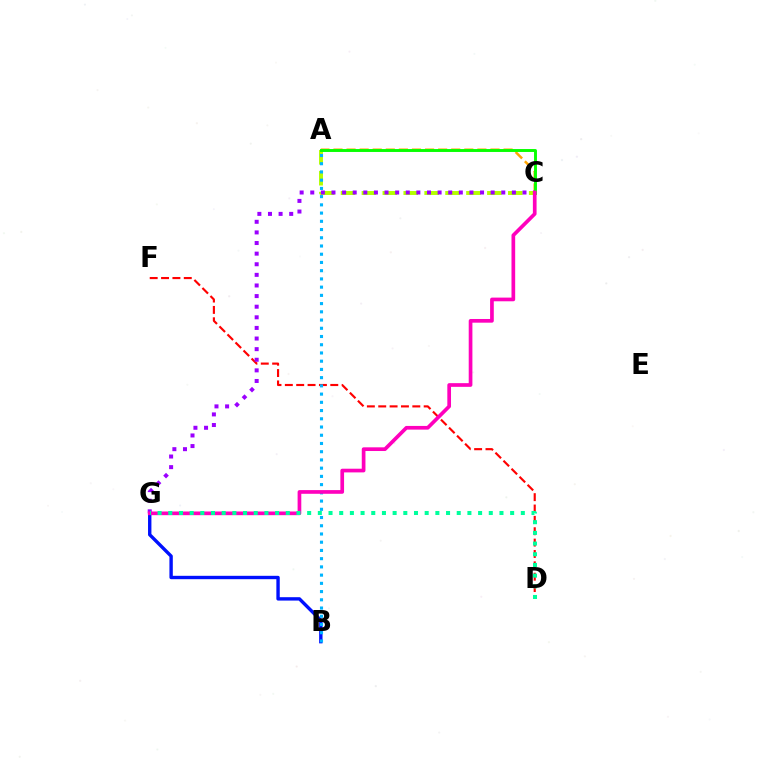{('A', 'C'): [{'color': '#ffa500', 'line_style': 'dashed', 'thickness': 1.78}, {'color': '#b3ff00', 'line_style': 'dashed', 'thickness': 2.84}, {'color': '#08ff00', 'line_style': 'solid', 'thickness': 2.1}], ('B', 'G'): [{'color': '#0010ff', 'line_style': 'solid', 'thickness': 2.44}], ('D', 'F'): [{'color': '#ff0000', 'line_style': 'dashed', 'thickness': 1.54}], ('A', 'B'): [{'color': '#00b5ff', 'line_style': 'dotted', 'thickness': 2.24}], ('C', 'G'): [{'color': '#9b00ff', 'line_style': 'dotted', 'thickness': 2.88}, {'color': '#ff00bd', 'line_style': 'solid', 'thickness': 2.66}], ('D', 'G'): [{'color': '#00ff9d', 'line_style': 'dotted', 'thickness': 2.9}]}